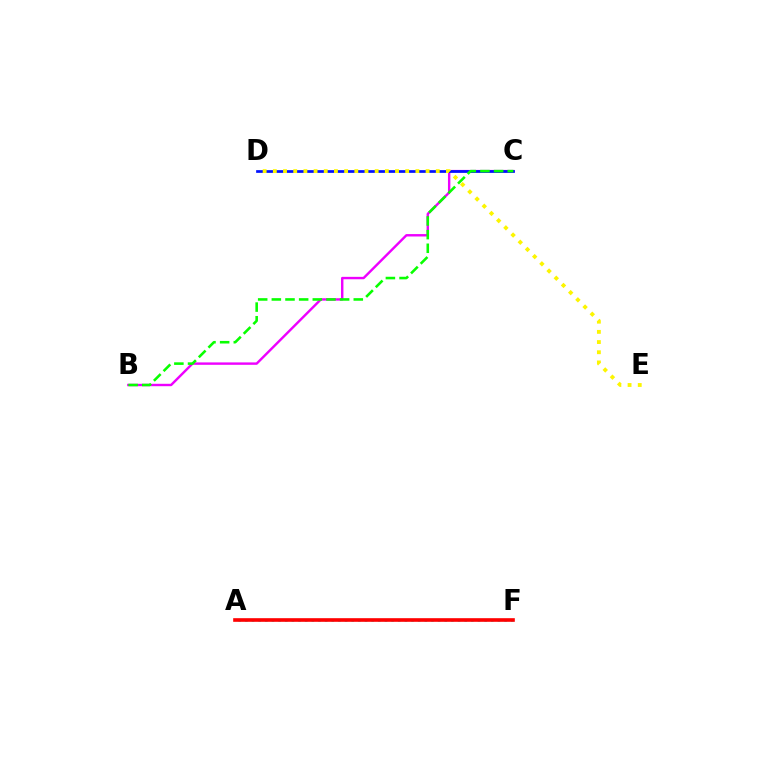{('B', 'C'): [{'color': '#ee00ff', 'line_style': 'solid', 'thickness': 1.74}, {'color': '#08ff00', 'line_style': 'dashed', 'thickness': 1.86}], ('C', 'D'): [{'color': '#0010ff', 'line_style': 'solid', 'thickness': 1.95}], ('A', 'F'): [{'color': '#00fff6', 'line_style': 'dotted', 'thickness': 1.81}, {'color': '#ff0000', 'line_style': 'solid', 'thickness': 2.62}], ('D', 'E'): [{'color': '#fcf500', 'line_style': 'dotted', 'thickness': 2.77}]}